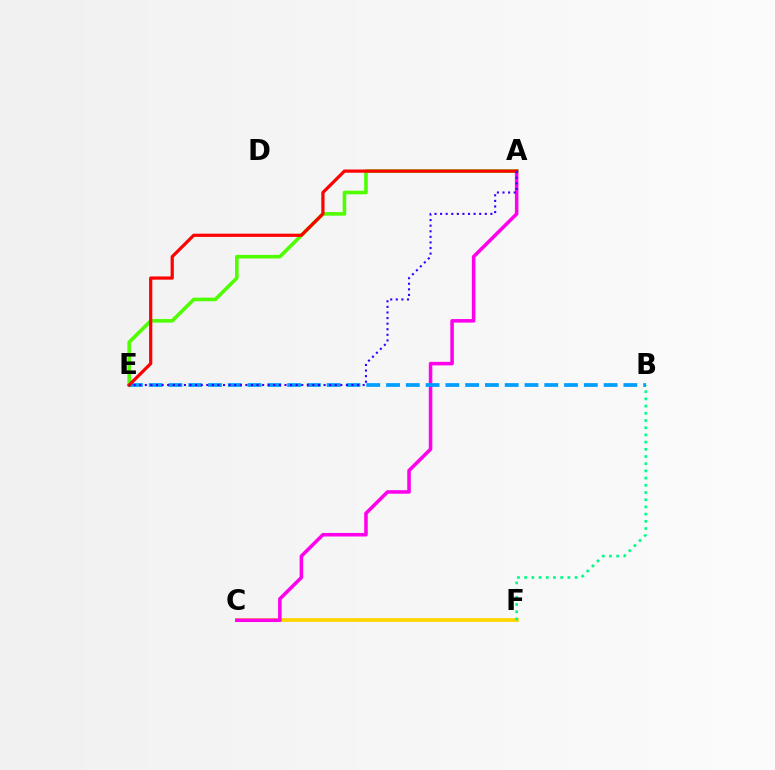{('C', 'F'): [{'color': '#ffd500', 'line_style': 'solid', 'thickness': 2.7}], ('A', 'C'): [{'color': '#ff00ed', 'line_style': 'solid', 'thickness': 2.55}], ('A', 'E'): [{'color': '#4fff00', 'line_style': 'solid', 'thickness': 2.58}, {'color': '#ff0000', 'line_style': 'solid', 'thickness': 2.31}, {'color': '#3700ff', 'line_style': 'dotted', 'thickness': 1.52}], ('B', 'F'): [{'color': '#00ff86', 'line_style': 'dotted', 'thickness': 1.96}], ('B', 'E'): [{'color': '#009eff', 'line_style': 'dashed', 'thickness': 2.69}]}